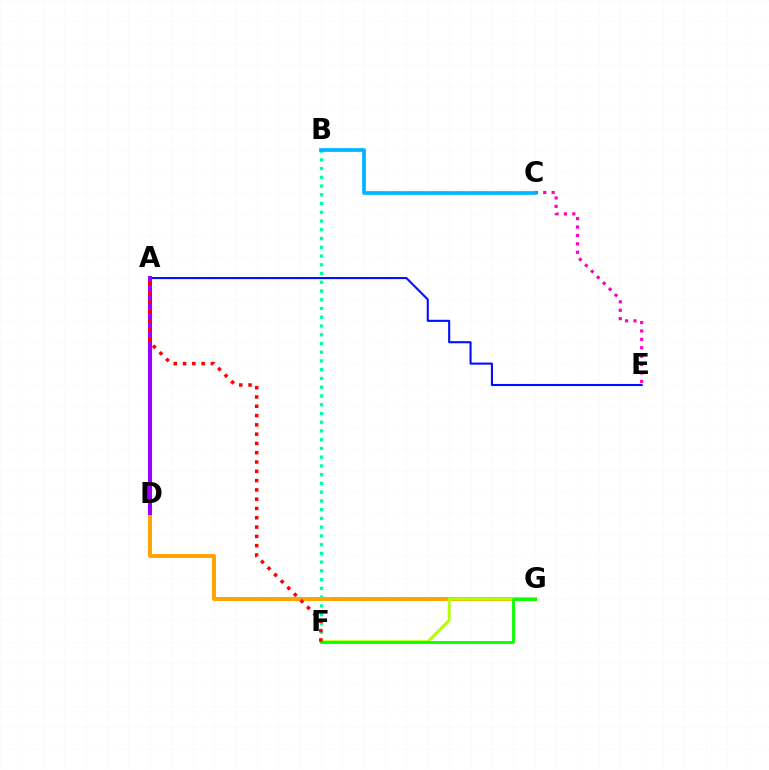{('B', 'F'): [{'color': '#00ff9d', 'line_style': 'dotted', 'thickness': 2.38}], ('C', 'E'): [{'color': '#ff00bd', 'line_style': 'dotted', 'thickness': 2.29}], ('D', 'G'): [{'color': '#ffa500', 'line_style': 'solid', 'thickness': 2.85}], ('F', 'G'): [{'color': '#b3ff00', 'line_style': 'solid', 'thickness': 2.11}, {'color': '#08ff00', 'line_style': 'solid', 'thickness': 2.05}], ('A', 'E'): [{'color': '#0010ff', 'line_style': 'solid', 'thickness': 1.51}], ('A', 'D'): [{'color': '#9b00ff', 'line_style': 'solid', 'thickness': 2.92}], ('B', 'C'): [{'color': '#00b5ff', 'line_style': 'solid', 'thickness': 2.67}], ('A', 'F'): [{'color': '#ff0000', 'line_style': 'dotted', 'thickness': 2.53}]}